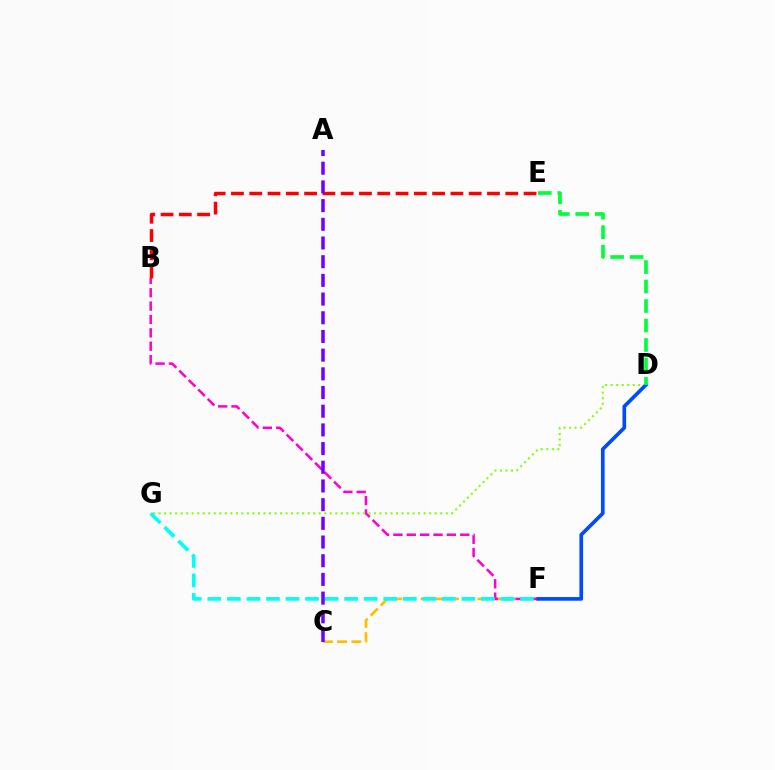{('C', 'F'): [{'color': '#ffbd00', 'line_style': 'dashed', 'thickness': 1.93}], ('B', 'F'): [{'color': '#ff00cf', 'line_style': 'dashed', 'thickness': 1.82}], ('D', 'G'): [{'color': '#84ff00', 'line_style': 'dotted', 'thickness': 1.5}], ('F', 'G'): [{'color': '#00fff6', 'line_style': 'dashed', 'thickness': 2.65}], ('D', 'F'): [{'color': '#004bff', 'line_style': 'solid', 'thickness': 2.64}], ('B', 'E'): [{'color': '#ff0000', 'line_style': 'dashed', 'thickness': 2.48}], ('A', 'C'): [{'color': '#7200ff', 'line_style': 'dashed', 'thickness': 2.54}], ('D', 'E'): [{'color': '#00ff39', 'line_style': 'dashed', 'thickness': 2.65}]}